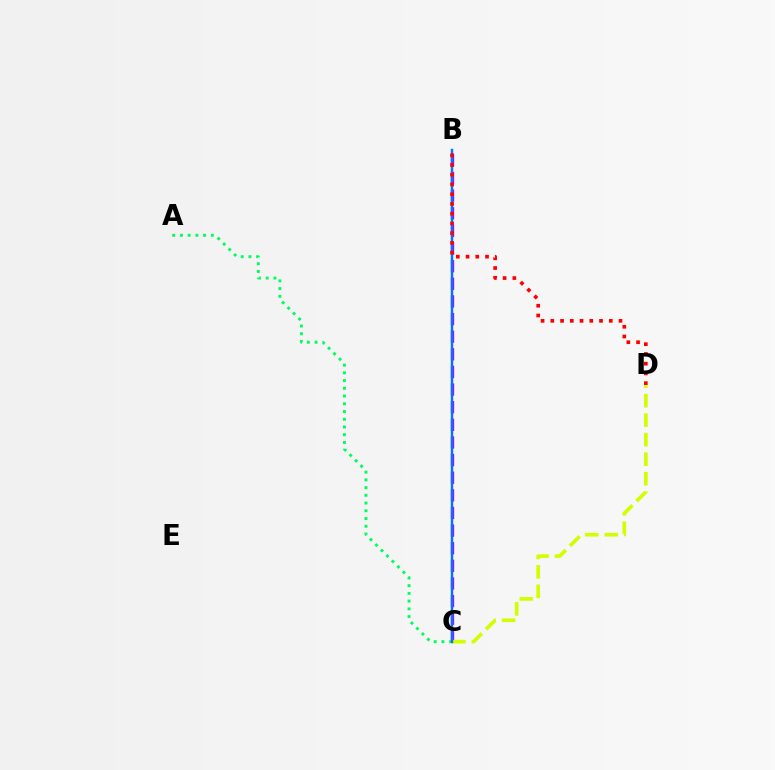{('B', 'C'): [{'color': '#b900ff', 'line_style': 'dashed', 'thickness': 2.39}, {'color': '#0074ff', 'line_style': 'solid', 'thickness': 1.75}], ('C', 'D'): [{'color': '#d1ff00', 'line_style': 'dashed', 'thickness': 2.65}], ('A', 'C'): [{'color': '#00ff5c', 'line_style': 'dotted', 'thickness': 2.1}], ('B', 'D'): [{'color': '#ff0000', 'line_style': 'dotted', 'thickness': 2.65}]}